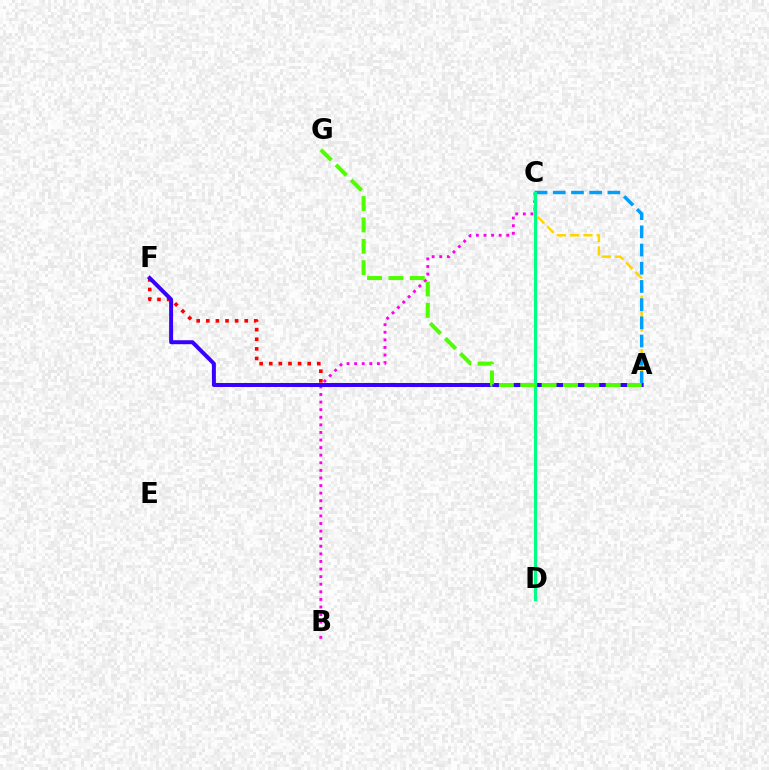{('B', 'C'): [{'color': '#ff00ed', 'line_style': 'dotted', 'thickness': 2.06}], ('A', 'F'): [{'color': '#ff0000', 'line_style': 'dotted', 'thickness': 2.61}, {'color': '#3700ff', 'line_style': 'solid', 'thickness': 2.85}], ('A', 'C'): [{'color': '#ffd500', 'line_style': 'dashed', 'thickness': 1.81}, {'color': '#009eff', 'line_style': 'dashed', 'thickness': 2.47}], ('C', 'D'): [{'color': '#00ff86', 'line_style': 'solid', 'thickness': 2.26}], ('A', 'G'): [{'color': '#4fff00', 'line_style': 'dashed', 'thickness': 2.9}]}